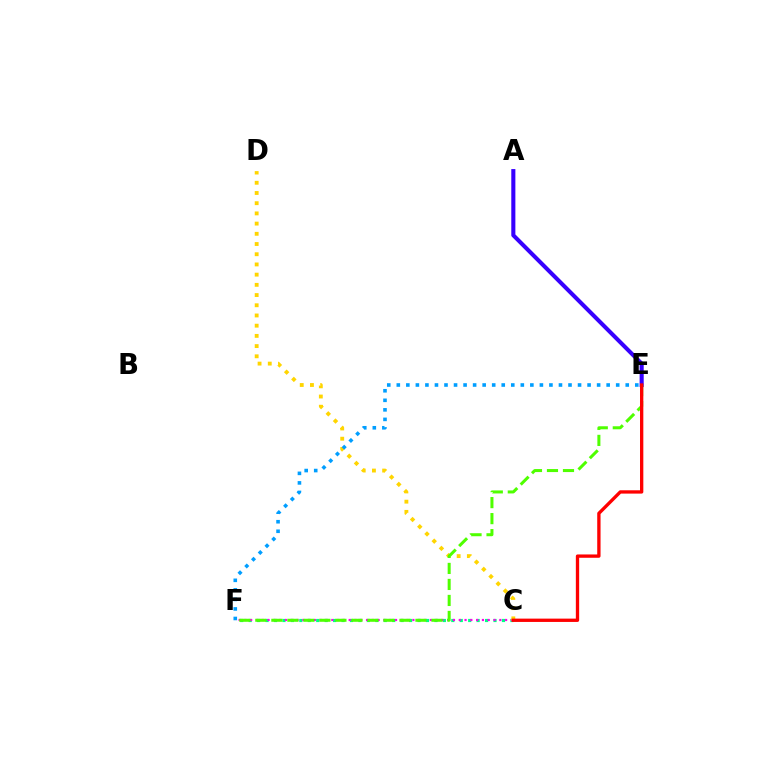{('C', 'F'): [{'color': '#00ff86', 'line_style': 'dotted', 'thickness': 2.29}, {'color': '#ff00ed', 'line_style': 'dotted', 'thickness': 1.57}], ('C', 'D'): [{'color': '#ffd500', 'line_style': 'dotted', 'thickness': 2.77}], ('A', 'E'): [{'color': '#3700ff', 'line_style': 'solid', 'thickness': 2.94}], ('E', 'F'): [{'color': '#4fff00', 'line_style': 'dashed', 'thickness': 2.18}, {'color': '#009eff', 'line_style': 'dotted', 'thickness': 2.59}], ('C', 'E'): [{'color': '#ff0000', 'line_style': 'solid', 'thickness': 2.39}]}